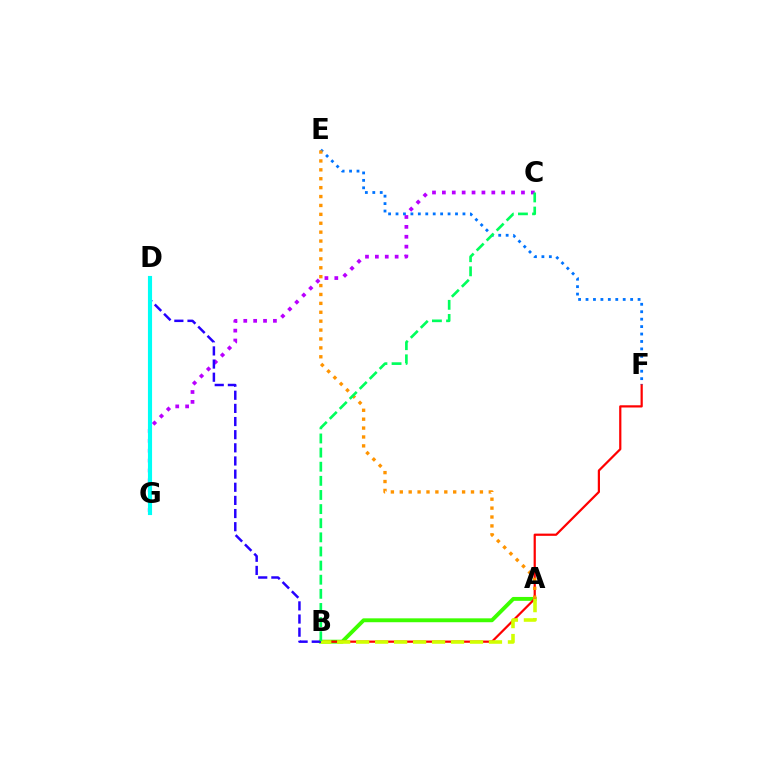{('A', 'B'): [{'color': '#3dff00', 'line_style': 'solid', 'thickness': 2.8}, {'color': '#d1ff00', 'line_style': 'dashed', 'thickness': 2.58}], ('D', 'G'): [{'color': '#ff00ac', 'line_style': 'dotted', 'thickness': 1.52}, {'color': '#00fff6', 'line_style': 'solid', 'thickness': 2.97}], ('B', 'F'): [{'color': '#ff0000', 'line_style': 'solid', 'thickness': 1.6}], ('E', 'F'): [{'color': '#0074ff', 'line_style': 'dotted', 'thickness': 2.02}], ('C', 'G'): [{'color': '#b900ff', 'line_style': 'dotted', 'thickness': 2.69}], ('B', 'D'): [{'color': '#2500ff', 'line_style': 'dashed', 'thickness': 1.79}], ('A', 'E'): [{'color': '#ff9400', 'line_style': 'dotted', 'thickness': 2.42}], ('B', 'C'): [{'color': '#00ff5c', 'line_style': 'dashed', 'thickness': 1.92}]}